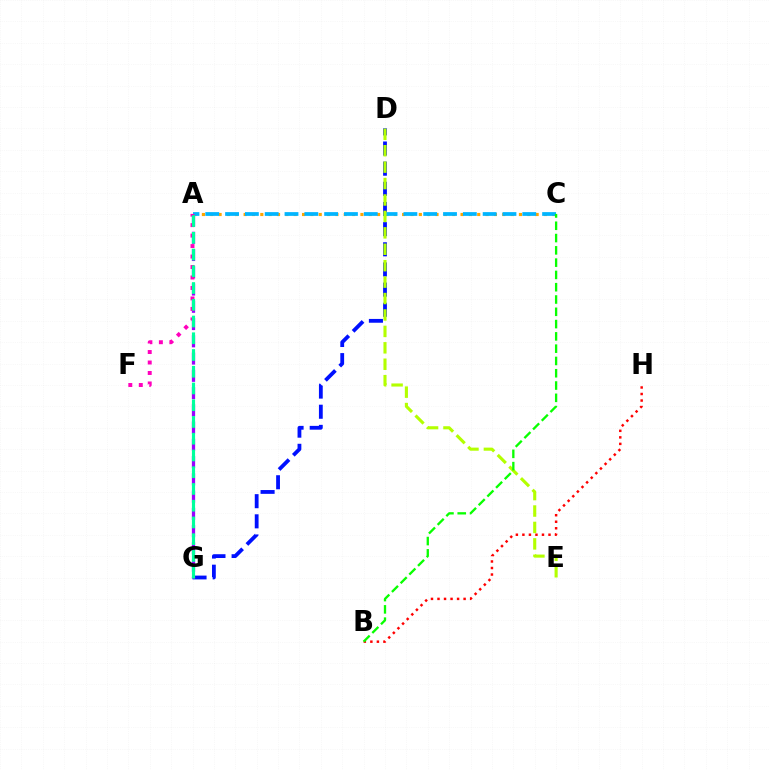{('D', 'G'): [{'color': '#0010ff', 'line_style': 'dashed', 'thickness': 2.74}], ('A', 'G'): [{'color': '#9b00ff', 'line_style': 'dashed', 'thickness': 2.34}, {'color': '#00ff9d', 'line_style': 'dashed', 'thickness': 2.27}], ('A', 'C'): [{'color': '#ffa500', 'line_style': 'dotted', 'thickness': 2.27}, {'color': '#00b5ff', 'line_style': 'dashed', 'thickness': 2.69}], ('B', 'H'): [{'color': '#ff0000', 'line_style': 'dotted', 'thickness': 1.77}], ('D', 'E'): [{'color': '#b3ff00', 'line_style': 'dashed', 'thickness': 2.23}], ('A', 'F'): [{'color': '#ff00bd', 'line_style': 'dotted', 'thickness': 2.85}], ('B', 'C'): [{'color': '#08ff00', 'line_style': 'dashed', 'thickness': 1.67}]}